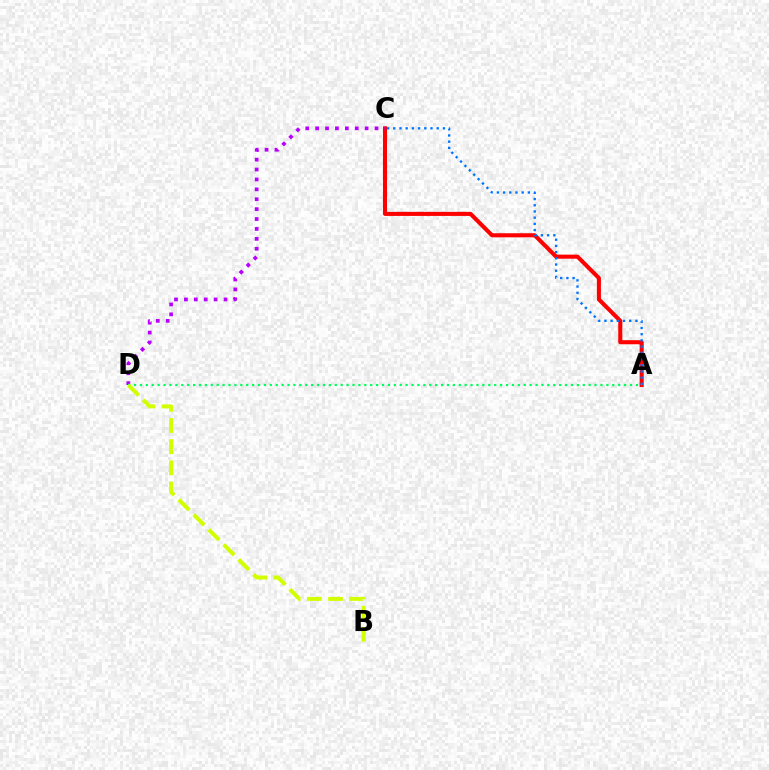{('A', 'C'): [{'color': '#ff0000', 'line_style': 'solid', 'thickness': 2.93}, {'color': '#0074ff', 'line_style': 'dotted', 'thickness': 1.69}], ('C', 'D'): [{'color': '#b900ff', 'line_style': 'dotted', 'thickness': 2.69}], ('A', 'D'): [{'color': '#00ff5c', 'line_style': 'dotted', 'thickness': 1.6}], ('B', 'D'): [{'color': '#d1ff00', 'line_style': 'dashed', 'thickness': 2.88}]}